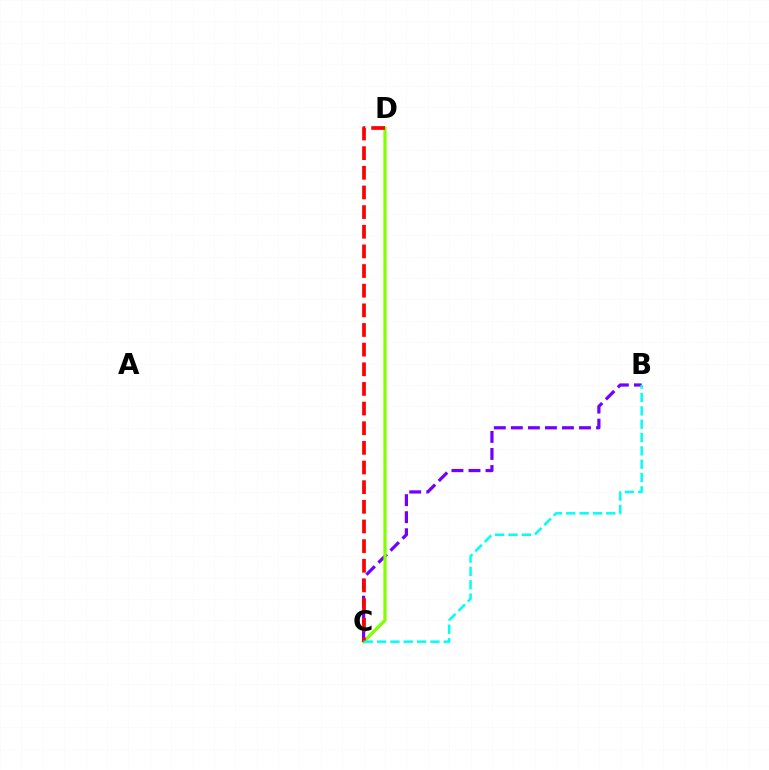{('B', 'C'): [{'color': '#7200ff', 'line_style': 'dashed', 'thickness': 2.31}, {'color': '#00fff6', 'line_style': 'dashed', 'thickness': 1.81}], ('C', 'D'): [{'color': '#84ff00', 'line_style': 'solid', 'thickness': 2.36}, {'color': '#ff0000', 'line_style': 'dashed', 'thickness': 2.67}]}